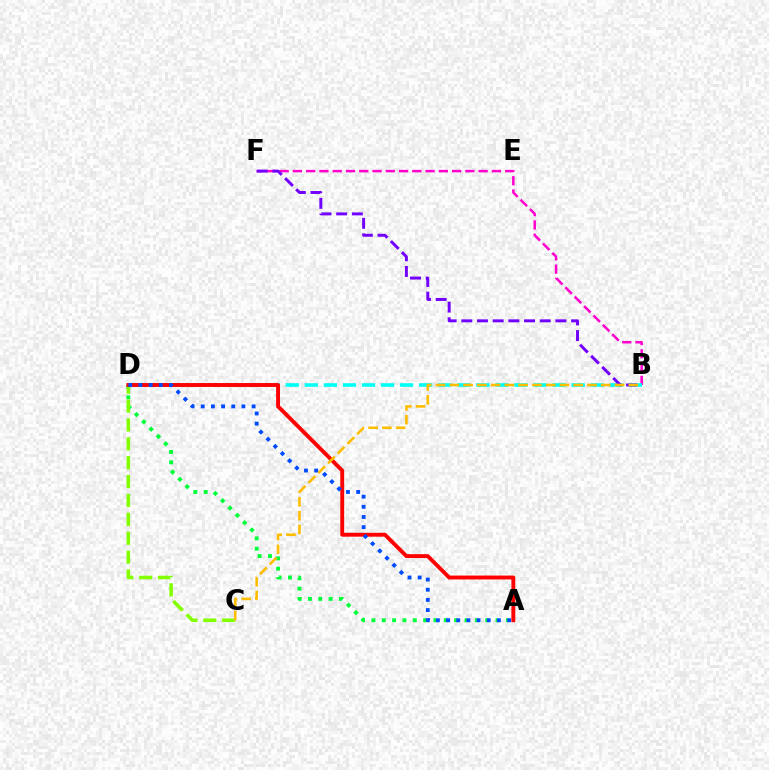{('B', 'F'): [{'color': '#ff00cf', 'line_style': 'dashed', 'thickness': 1.8}, {'color': '#7200ff', 'line_style': 'dashed', 'thickness': 2.13}], ('B', 'D'): [{'color': '#00fff6', 'line_style': 'dashed', 'thickness': 2.59}], ('A', 'D'): [{'color': '#00ff39', 'line_style': 'dotted', 'thickness': 2.81}, {'color': '#ff0000', 'line_style': 'solid', 'thickness': 2.8}, {'color': '#004bff', 'line_style': 'dotted', 'thickness': 2.76}], ('C', 'D'): [{'color': '#84ff00', 'line_style': 'dashed', 'thickness': 2.56}], ('B', 'C'): [{'color': '#ffbd00', 'line_style': 'dashed', 'thickness': 1.87}]}